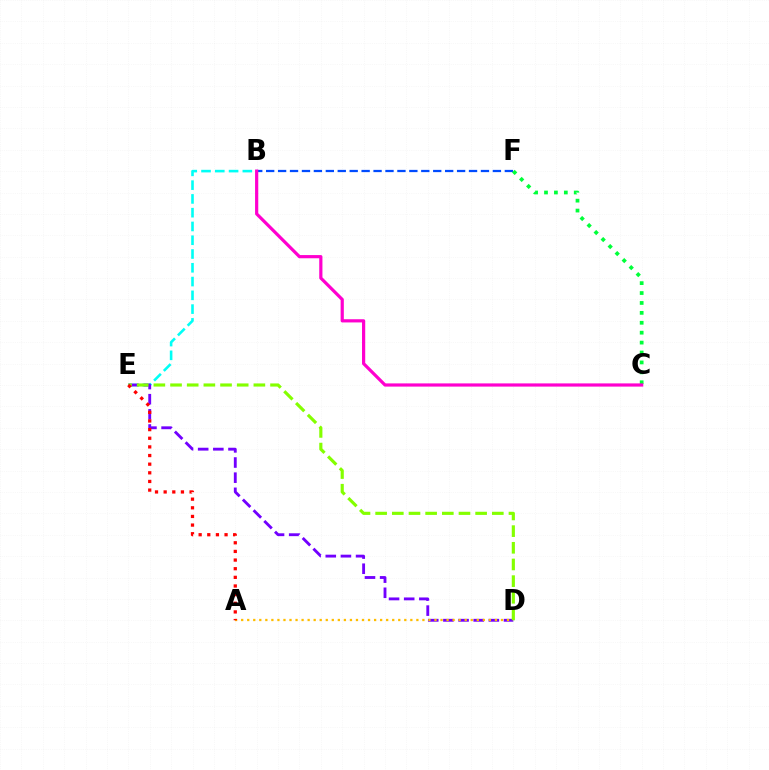{('B', 'E'): [{'color': '#00fff6', 'line_style': 'dashed', 'thickness': 1.87}], ('B', 'F'): [{'color': '#004bff', 'line_style': 'dashed', 'thickness': 1.62}], ('D', 'E'): [{'color': '#7200ff', 'line_style': 'dashed', 'thickness': 2.06}, {'color': '#84ff00', 'line_style': 'dashed', 'thickness': 2.26}], ('A', 'D'): [{'color': '#ffbd00', 'line_style': 'dotted', 'thickness': 1.64}], ('A', 'E'): [{'color': '#ff0000', 'line_style': 'dotted', 'thickness': 2.35}], ('C', 'F'): [{'color': '#00ff39', 'line_style': 'dotted', 'thickness': 2.69}], ('B', 'C'): [{'color': '#ff00cf', 'line_style': 'solid', 'thickness': 2.3}]}